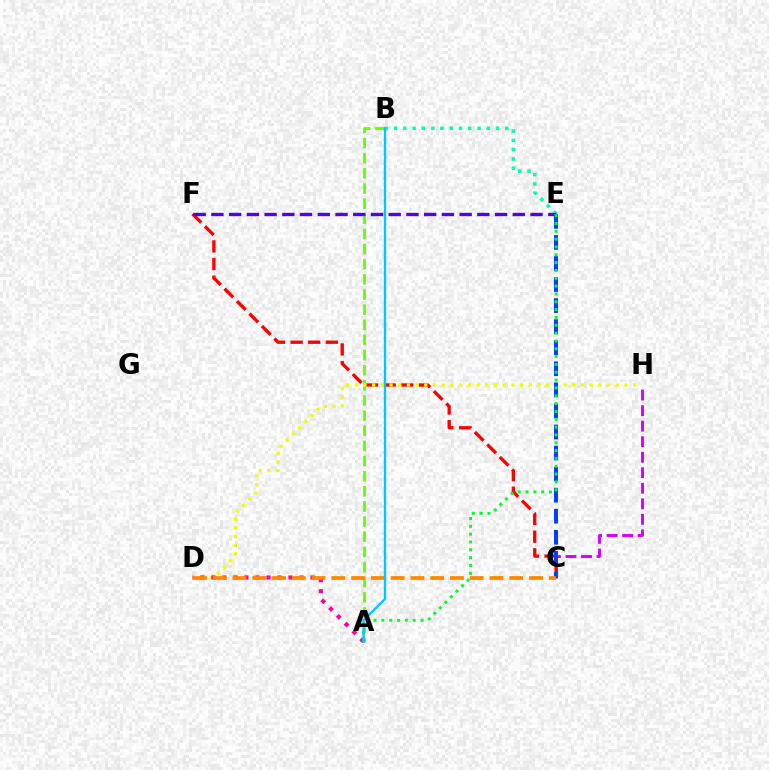{('A', 'B'): [{'color': '#66ff00', 'line_style': 'dashed', 'thickness': 2.06}, {'color': '#00c7ff', 'line_style': 'solid', 'thickness': 1.68}], ('C', 'H'): [{'color': '#d600ff', 'line_style': 'dashed', 'thickness': 2.11}], ('C', 'F'): [{'color': '#ff0000', 'line_style': 'dashed', 'thickness': 2.39}], ('D', 'H'): [{'color': '#eeff00', 'line_style': 'dotted', 'thickness': 2.36}], ('B', 'E'): [{'color': '#00ffaf', 'line_style': 'dotted', 'thickness': 2.52}], ('C', 'E'): [{'color': '#003fff', 'line_style': 'dashed', 'thickness': 2.86}], ('E', 'F'): [{'color': '#4f00ff', 'line_style': 'dashed', 'thickness': 2.41}], ('A', 'D'): [{'color': '#ff00a0', 'line_style': 'dotted', 'thickness': 2.99}], ('C', 'D'): [{'color': '#ff8800', 'line_style': 'dashed', 'thickness': 2.69}], ('A', 'E'): [{'color': '#00ff27', 'line_style': 'dotted', 'thickness': 2.13}]}